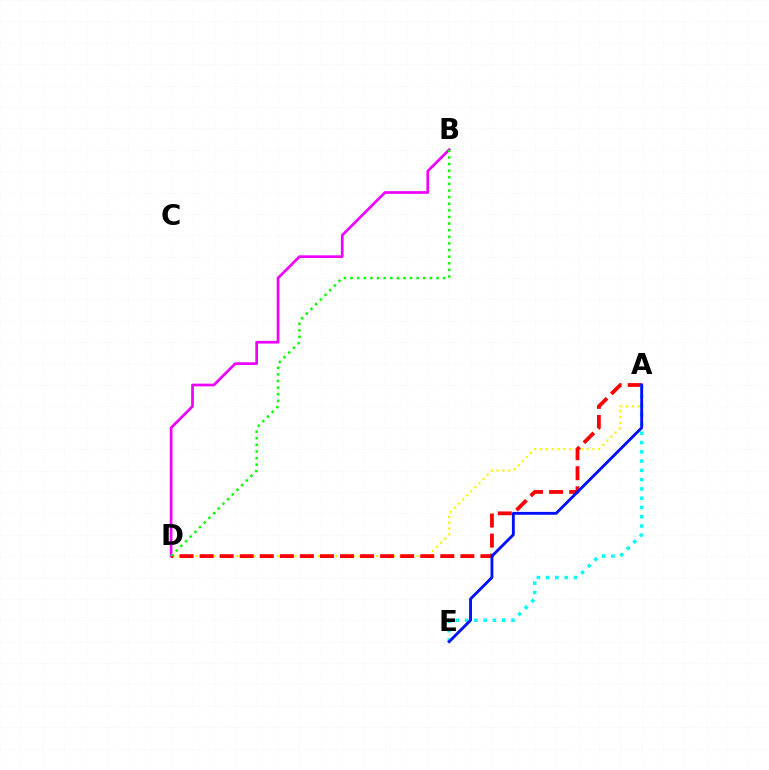{('A', 'D'): [{'color': '#fcf500', 'line_style': 'dotted', 'thickness': 1.58}, {'color': '#ff0000', 'line_style': 'dashed', 'thickness': 2.72}], ('B', 'D'): [{'color': '#ee00ff', 'line_style': 'solid', 'thickness': 1.95}, {'color': '#08ff00', 'line_style': 'dotted', 'thickness': 1.8}], ('A', 'E'): [{'color': '#00fff6', 'line_style': 'dotted', 'thickness': 2.52}, {'color': '#0010ff', 'line_style': 'solid', 'thickness': 2.05}]}